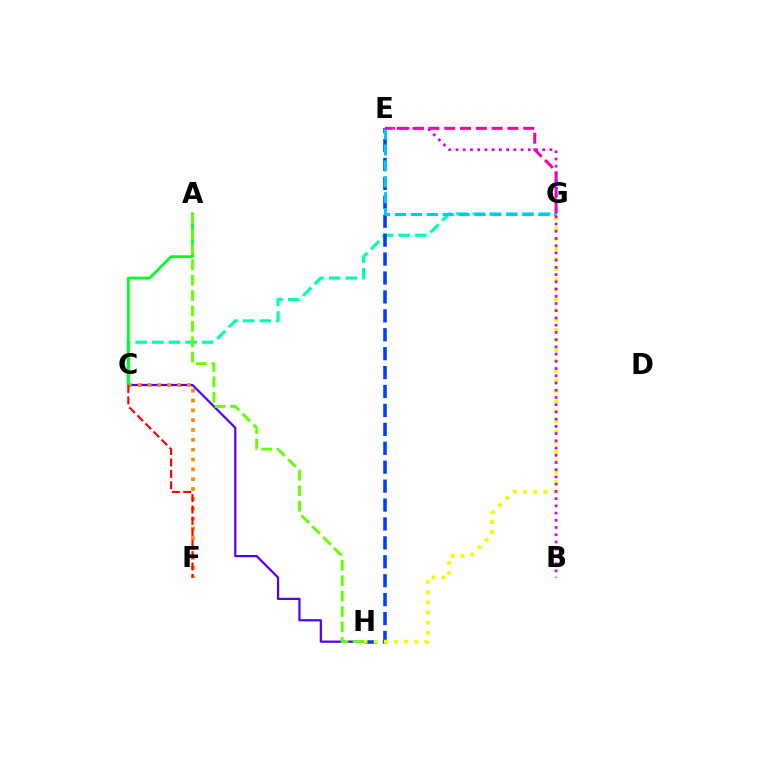{('C', 'G'): [{'color': '#00ffaf', 'line_style': 'dashed', 'thickness': 2.26}], ('C', 'H'): [{'color': '#4f00ff', 'line_style': 'solid', 'thickness': 1.6}], ('E', 'G'): [{'color': '#ff00a0', 'line_style': 'dashed', 'thickness': 2.15}, {'color': '#00c7ff', 'line_style': 'dashed', 'thickness': 2.16}], ('C', 'F'): [{'color': '#ff8800', 'line_style': 'dotted', 'thickness': 2.67}, {'color': '#ff0000', 'line_style': 'dashed', 'thickness': 1.55}], ('E', 'H'): [{'color': '#003fff', 'line_style': 'dashed', 'thickness': 2.57}], ('G', 'H'): [{'color': '#eeff00', 'line_style': 'dotted', 'thickness': 2.76}], ('A', 'C'): [{'color': '#00ff27', 'line_style': 'solid', 'thickness': 2.0}], ('A', 'H'): [{'color': '#66ff00', 'line_style': 'dashed', 'thickness': 2.09}], ('B', 'E'): [{'color': '#d600ff', 'line_style': 'dotted', 'thickness': 1.96}]}